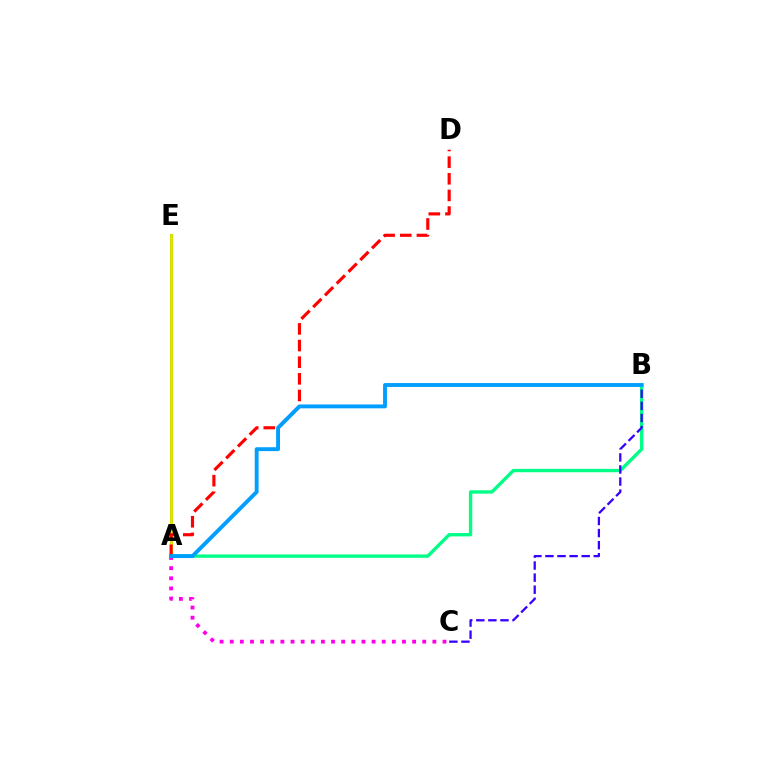{('A', 'E'): [{'color': '#4fff00', 'line_style': 'solid', 'thickness': 2.23}, {'color': '#ffd500', 'line_style': 'solid', 'thickness': 1.82}], ('A', 'C'): [{'color': '#ff00ed', 'line_style': 'dotted', 'thickness': 2.75}], ('A', 'B'): [{'color': '#00ff86', 'line_style': 'solid', 'thickness': 2.42}, {'color': '#009eff', 'line_style': 'solid', 'thickness': 2.79}], ('A', 'D'): [{'color': '#ff0000', 'line_style': 'dashed', 'thickness': 2.26}], ('B', 'C'): [{'color': '#3700ff', 'line_style': 'dashed', 'thickness': 1.64}]}